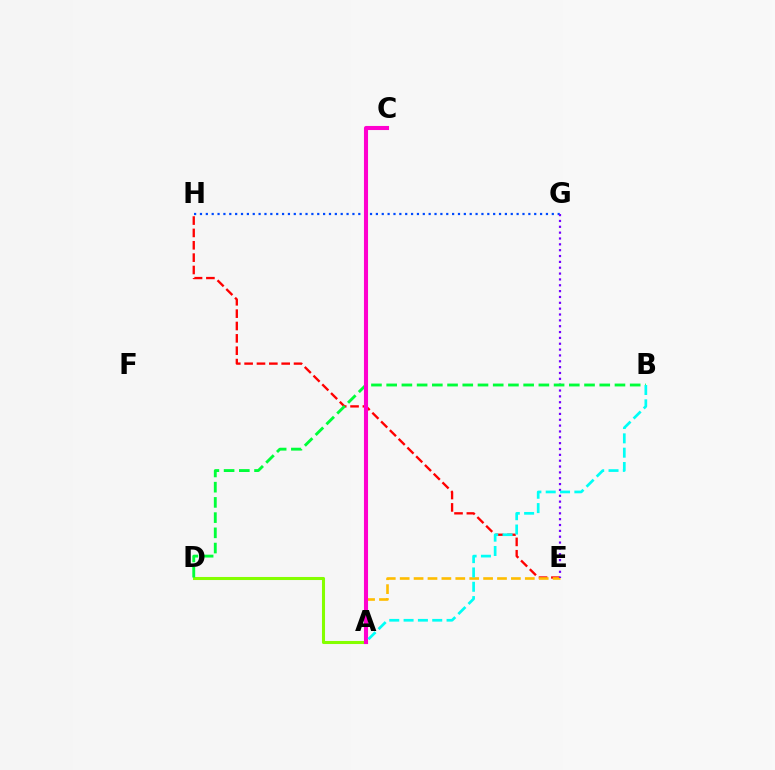{('G', 'H'): [{'color': '#004bff', 'line_style': 'dotted', 'thickness': 1.59}], ('E', 'H'): [{'color': '#ff0000', 'line_style': 'dashed', 'thickness': 1.68}], ('A', 'D'): [{'color': '#84ff00', 'line_style': 'solid', 'thickness': 2.21}], ('A', 'E'): [{'color': '#ffbd00', 'line_style': 'dashed', 'thickness': 1.89}], ('E', 'G'): [{'color': '#7200ff', 'line_style': 'dotted', 'thickness': 1.59}], ('B', 'D'): [{'color': '#00ff39', 'line_style': 'dashed', 'thickness': 2.07}], ('A', 'C'): [{'color': '#ff00cf', 'line_style': 'solid', 'thickness': 2.94}], ('A', 'B'): [{'color': '#00fff6', 'line_style': 'dashed', 'thickness': 1.95}]}